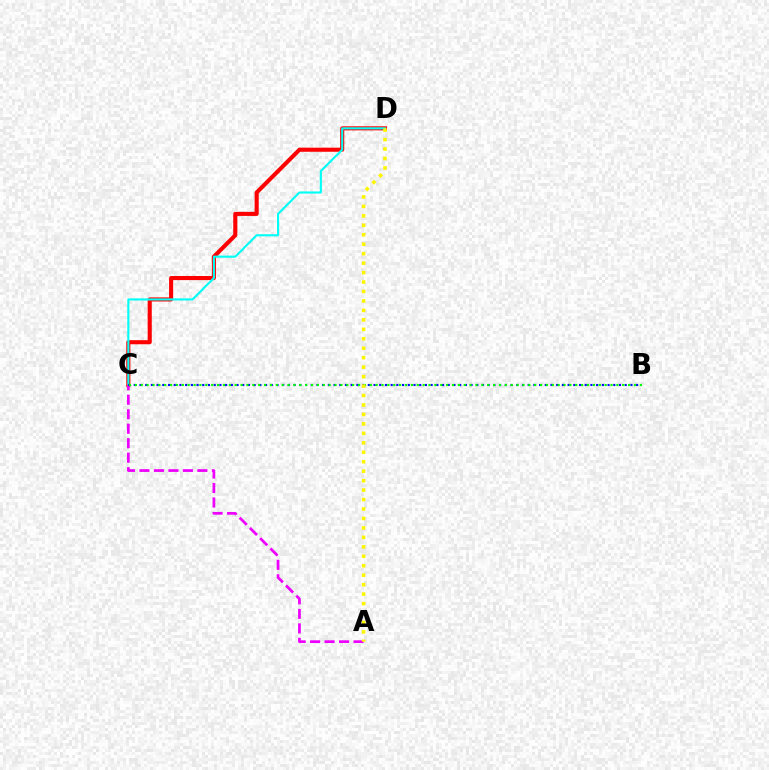{('C', 'D'): [{'color': '#ff0000', 'line_style': 'solid', 'thickness': 2.94}, {'color': '#00fff6', 'line_style': 'solid', 'thickness': 1.52}], ('A', 'C'): [{'color': '#ee00ff', 'line_style': 'dashed', 'thickness': 1.97}], ('B', 'C'): [{'color': '#0010ff', 'line_style': 'dotted', 'thickness': 1.55}, {'color': '#08ff00', 'line_style': 'dotted', 'thickness': 1.6}], ('A', 'D'): [{'color': '#fcf500', 'line_style': 'dotted', 'thickness': 2.57}]}